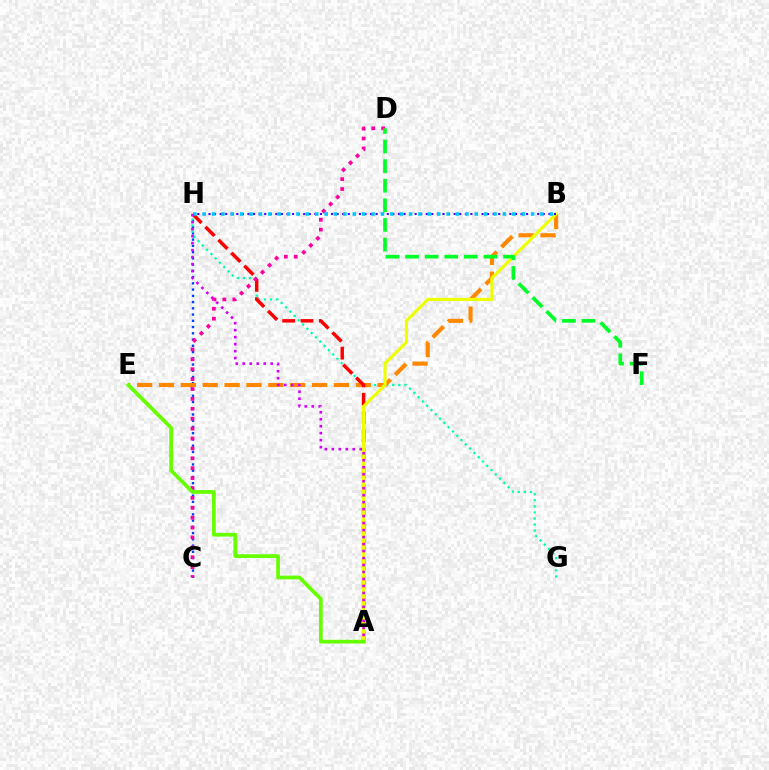{('C', 'H'): [{'color': '#003fff', 'line_style': 'dotted', 'thickness': 1.7}], ('G', 'H'): [{'color': '#00ffaf', 'line_style': 'dotted', 'thickness': 1.65}], ('B', 'E'): [{'color': '#ff8800', 'line_style': 'dashed', 'thickness': 2.97}], ('A', 'H'): [{'color': '#ff0000', 'line_style': 'dashed', 'thickness': 2.49}, {'color': '#d600ff', 'line_style': 'dotted', 'thickness': 1.9}], ('C', 'D'): [{'color': '#ff00a0', 'line_style': 'dotted', 'thickness': 2.69}], ('A', 'B'): [{'color': '#eeff00', 'line_style': 'solid', 'thickness': 2.26}], ('B', 'H'): [{'color': '#4f00ff', 'line_style': 'dotted', 'thickness': 1.51}, {'color': '#00c7ff', 'line_style': 'dotted', 'thickness': 2.55}], ('A', 'E'): [{'color': '#66ff00', 'line_style': 'solid', 'thickness': 2.68}], ('D', 'F'): [{'color': '#00ff27', 'line_style': 'dashed', 'thickness': 2.66}]}